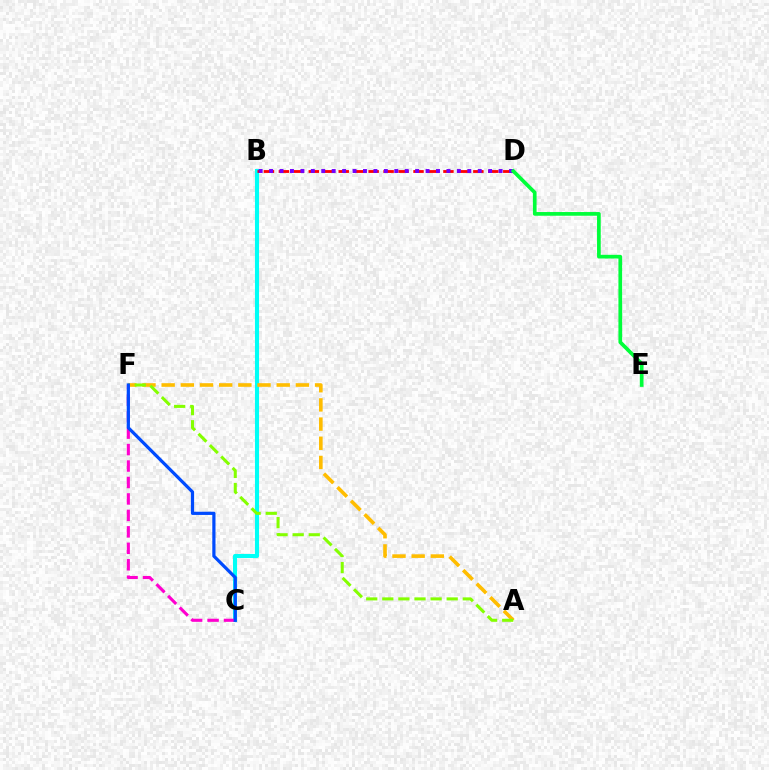{('B', 'C'): [{'color': '#00fff6', 'line_style': 'solid', 'thickness': 2.94}], ('B', 'D'): [{'color': '#ff0000', 'line_style': 'dashed', 'thickness': 2.03}, {'color': '#7200ff', 'line_style': 'dotted', 'thickness': 2.83}], ('A', 'F'): [{'color': '#ffbd00', 'line_style': 'dashed', 'thickness': 2.61}, {'color': '#84ff00', 'line_style': 'dashed', 'thickness': 2.19}], ('C', 'F'): [{'color': '#ff00cf', 'line_style': 'dashed', 'thickness': 2.24}, {'color': '#004bff', 'line_style': 'solid', 'thickness': 2.31}], ('D', 'E'): [{'color': '#00ff39', 'line_style': 'solid', 'thickness': 2.66}]}